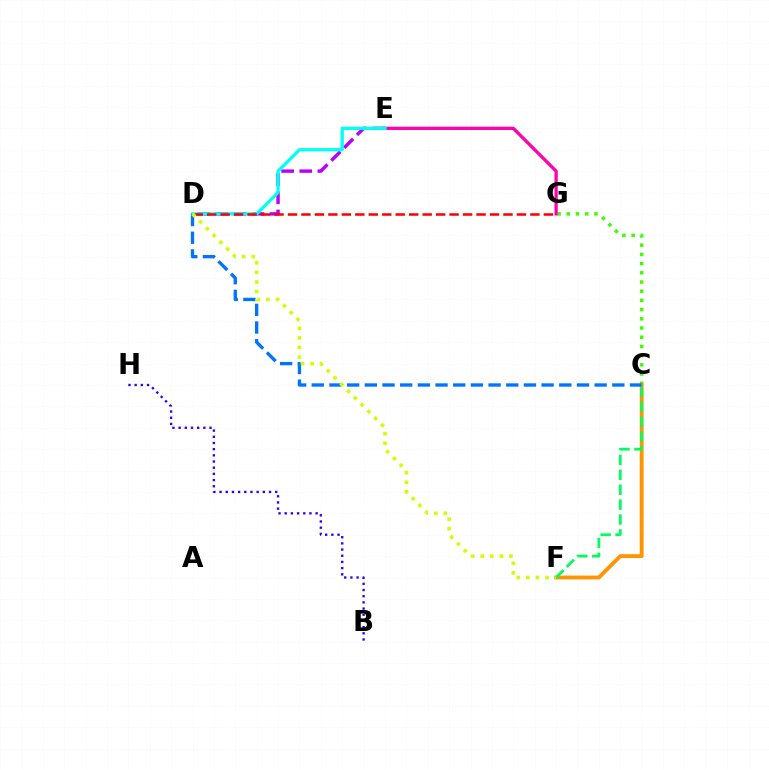{('C', 'G'): [{'color': '#3dff00', 'line_style': 'dotted', 'thickness': 2.5}], ('B', 'H'): [{'color': '#2500ff', 'line_style': 'dotted', 'thickness': 1.68}], ('E', 'G'): [{'color': '#ff00ac', 'line_style': 'solid', 'thickness': 2.35}], ('D', 'E'): [{'color': '#b900ff', 'line_style': 'dashed', 'thickness': 2.46}, {'color': '#00fff6', 'line_style': 'solid', 'thickness': 2.35}], ('C', 'F'): [{'color': '#ff9400', 'line_style': 'solid', 'thickness': 2.76}, {'color': '#00ff5c', 'line_style': 'dashed', 'thickness': 2.03}], ('C', 'D'): [{'color': '#0074ff', 'line_style': 'dashed', 'thickness': 2.4}], ('D', 'G'): [{'color': '#ff0000', 'line_style': 'dashed', 'thickness': 1.83}], ('D', 'F'): [{'color': '#d1ff00', 'line_style': 'dotted', 'thickness': 2.6}]}